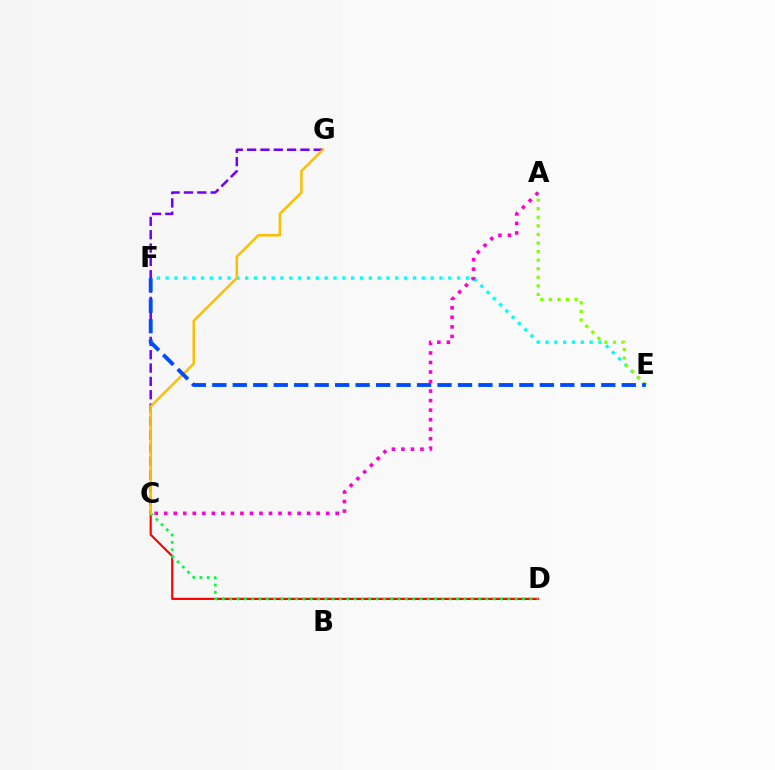{('E', 'F'): [{'color': '#00fff6', 'line_style': 'dotted', 'thickness': 2.4}, {'color': '#004bff', 'line_style': 'dashed', 'thickness': 2.78}], ('C', 'D'): [{'color': '#ff0000', 'line_style': 'solid', 'thickness': 1.56}, {'color': '#00ff39', 'line_style': 'dotted', 'thickness': 1.99}], ('A', 'E'): [{'color': '#84ff00', 'line_style': 'dotted', 'thickness': 2.33}], ('A', 'C'): [{'color': '#ff00cf', 'line_style': 'dotted', 'thickness': 2.59}], ('C', 'G'): [{'color': '#7200ff', 'line_style': 'dashed', 'thickness': 1.81}, {'color': '#ffbd00', 'line_style': 'solid', 'thickness': 1.8}]}